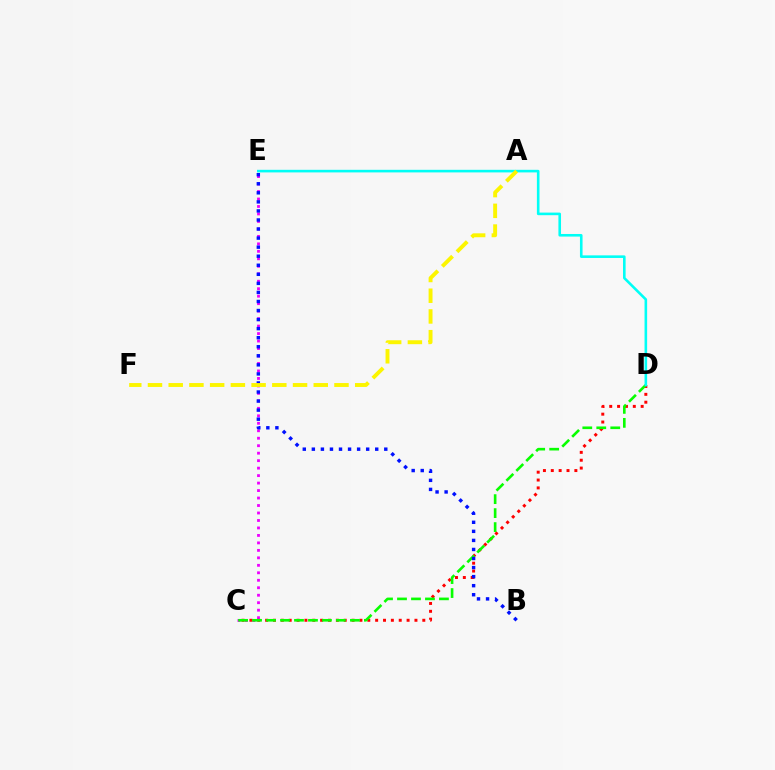{('C', 'E'): [{'color': '#ee00ff', 'line_style': 'dotted', 'thickness': 2.03}], ('C', 'D'): [{'color': '#ff0000', 'line_style': 'dotted', 'thickness': 2.14}, {'color': '#08ff00', 'line_style': 'dashed', 'thickness': 1.9}], ('D', 'E'): [{'color': '#00fff6', 'line_style': 'solid', 'thickness': 1.87}], ('B', 'E'): [{'color': '#0010ff', 'line_style': 'dotted', 'thickness': 2.46}], ('A', 'F'): [{'color': '#fcf500', 'line_style': 'dashed', 'thickness': 2.82}]}